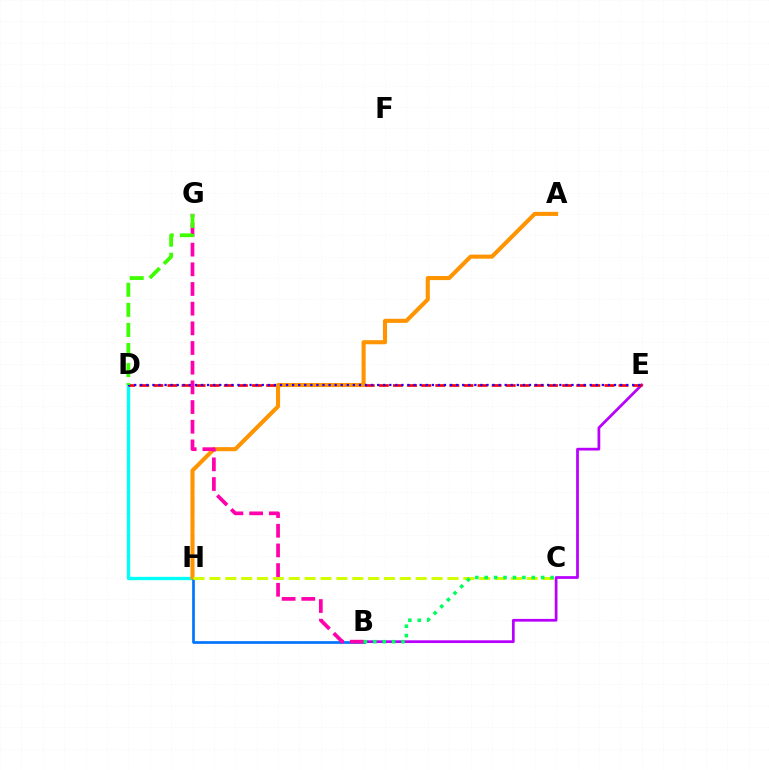{('D', 'H'): [{'color': '#00fff6', 'line_style': 'solid', 'thickness': 2.39}], ('B', 'E'): [{'color': '#b900ff', 'line_style': 'solid', 'thickness': 1.98}], ('B', 'H'): [{'color': '#0074ff', 'line_style': 'solid', 'thickness': 1.94}], ('D', 'E'): [{'color': '#ff0000', 'line_style': 'dashed', 'thickness': 1.91}, {'color': '#2500ff', 'line_style': 'dotted', 'thickness': 1.65}], ('A', 'H'): [{'color': '#ff9400', 'line_style': 'solid', 'thickness': 2.94}], ('B', 'G'): [{'color': '#ff00ac', 'line_style': 'dashed', 'thickness': 2.67}], ('C', 'H'): [{'color': '#d1ff00', 'line_style': 'dashed', 'thickness': 2.16}], ('B', 'C'): [{'color': '#00ff5c', 'line_style': 'dotted', 'thickness': 2.56}], ('D', 'G'): [{'color': '#3dff00', 'line_style': 'dashed', 'thickness': 2.73}]}